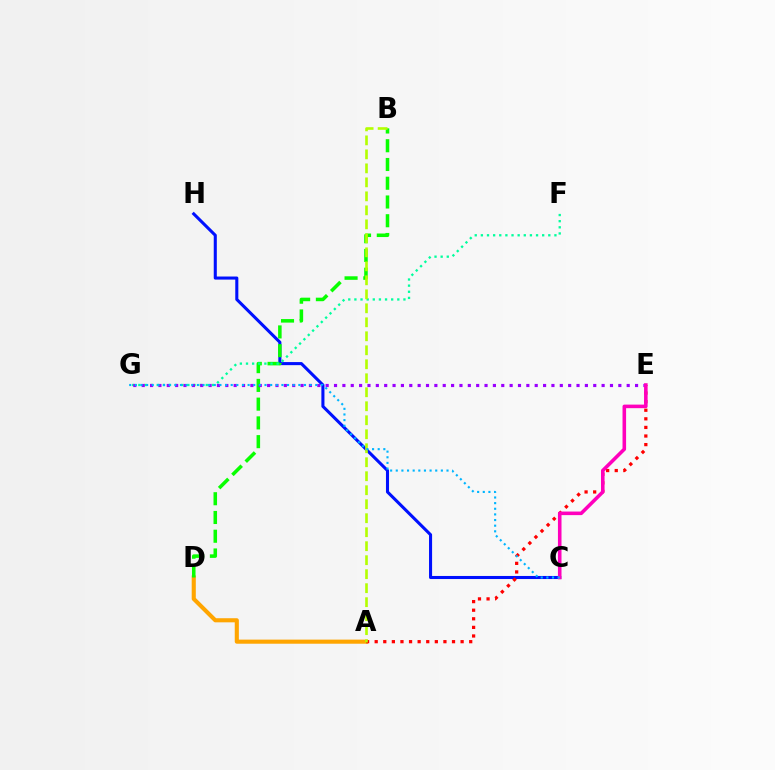{('C', 'H'): [{'color': '#0010ff', 'line_style': 'solid', 'thickness': 2.21}], ('A', 'D'): [{'color': '#ffa500', 'line_style': 'solid', 'thickness': 2.95}], ('B', 'D'): [{'color': '#08ff00', 'line_style': 'dashed', 'thickness': 2.55}], ('F', 'G'): [{'color': '#00ff9d', 'line_style': 'dotted', 'thickness': 1.67}], ('A', 'E'): [{'color': '#ff0000', 'line_style': 'dotted', 'thickness': 2.33}], ('E', 'G'): [{'color': '#9b00ff', 'line_style': 'dotted', 'thickness': 2.27}], ('C', 'E'): [{'color': '#ff00bd', 'line_style': 'solid', 'thickness': 2.57}], ('A', 'B'): [{'color': '#b3ff00', 'line_style': 'dashed', 'thickness': 1.9}], ('C', 'G'): [{'color': '#00b5ff', 'line_style': 'dotted', 'thickness': 1.53}]}